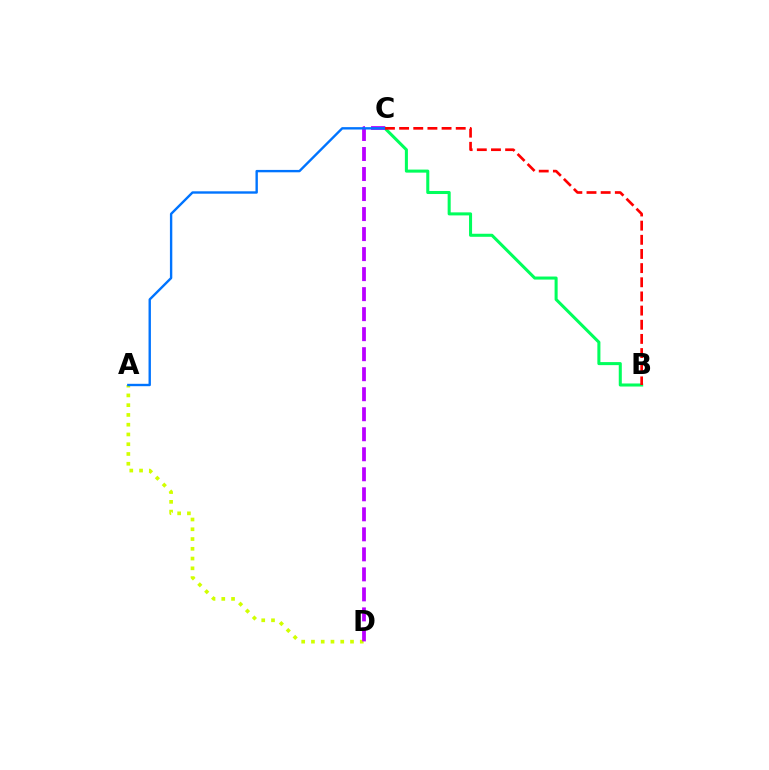{('B', 'C'): [{'color': '#00ff5c', 'line_style': 'solid', 'thickness': 2.19}, {'color': '#ff0000', 'line_style': 'dashed', 'thickness': 1.92}], ('A', 'D'): [{'color': '#d1ff00', 'line_style': 'dotted', 'thickness': 2.65}], ('C', 'D'): [{'color': '#b900ff', 'line_style': 'dashed', 'thickness': 2.72}], ('A', 'C'): [{'color': '#0074ff', 'line_style': 'solid', 'thickness': 1.72}]}